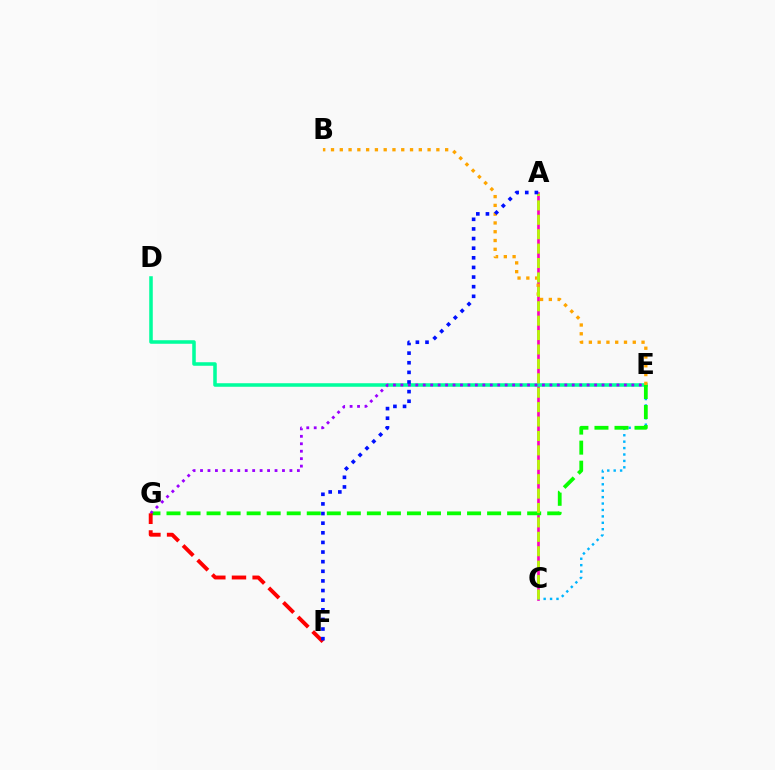{('A', 'C'): [{'color': '#ff00bd', 'line_style': 'solid', 'thickness': 1.92}, {'color': '#b3ff00', 'line_style': 'dashed', 'thickness': 1.96}], ('D', 'E'): [{'color': '#00ff9d', 'line_style': 'solid', 'thickness': 2.55}], ('C', 'E'): [{'color': '#00b5ff', 'line_style': 'dotted', 'thickness': 1.74}], ('E', 'G'): [{'color': '#08ff00', 'line_style': 'dashed', 'thickness': 2.72}, {'color': '#9b00ff', 'line_style': 'dotted', 'thickness': 2.02}], ('B', 'E'): [{'color': '#ffa500', 'line_style': 'dotted', 'thickness': 2.39}], ('F', 'G'): [{'color': '#ff0000', 'line_style': 'dashed', 'thickness': 2.8}], ('A', 'F'): [{'color': '#0010ff', 'line_style': 'dotted', 'thickness': 2.62}]}